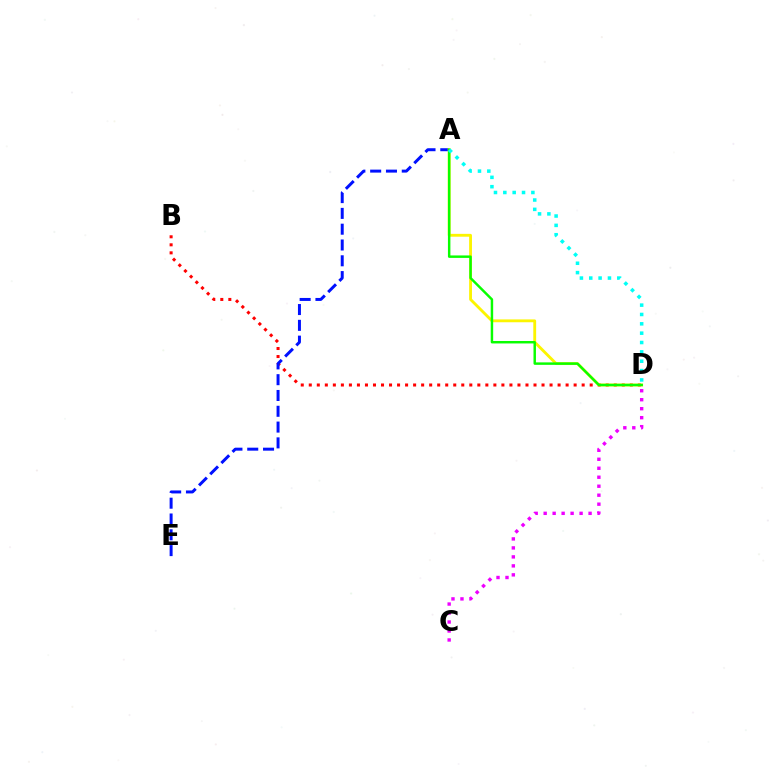{('C', 'D'): [{'color': '#ee00ff', 'line_style': 'dotted', 'thickness': 2.44}], ('B', 'D'): [{'color': '#ff0000', 'line_style': 'dotted', 'thickness': 2.18}], ('A', 'E'): [{'color': '#0010ff', 'line_style': 'dashed', 'thickness': 2.15}], ('A', 'D'): [{'color': '#fcf500', 'line_style': 'solid', 'thickness': 2.05}, {'color': '#08ff00', 'line_style': 'solid', 'thickness': 1.77}, {'color': '#00fff6', 'line_style': 'dotted', 'thickness': 2.54}]}